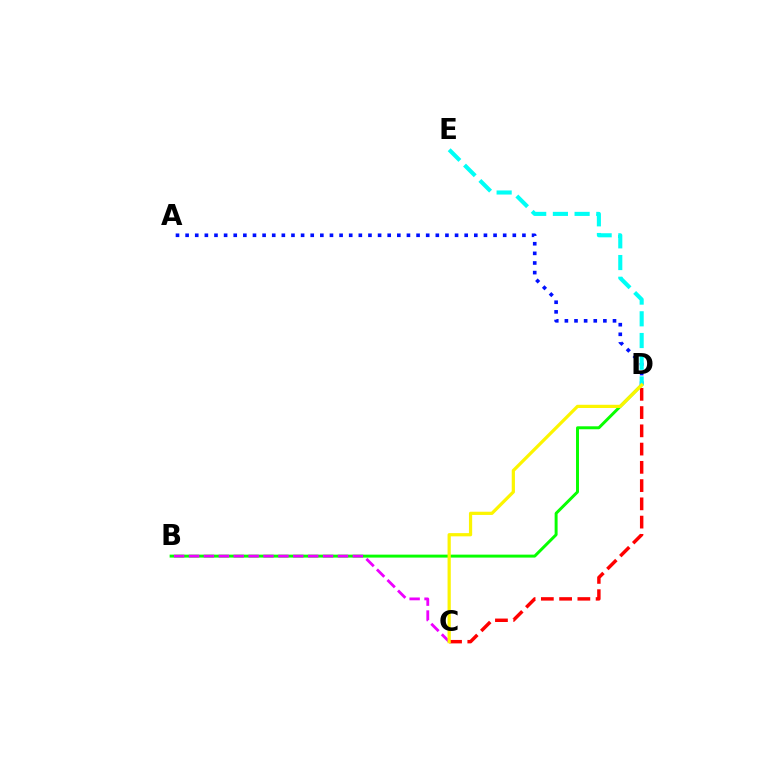{('B', 'D'): [{'color': '#08ff00', 'line_style': 'solid', 'thickness': 2.13}], ('B', 'C'): [{'color': '#ee00ff', 'line_style': 'dashed', 'thickness': 2.02}], ('C', 'D'): [{'color': '#ff0000', 'line_style': 'dashed', 'thickness': 2.48}, {'color': '#fcf500', 'line_style': 'solid', 'thickness': 2.32}], ('A', 'D'): [{'color': '#0010ff', 'line_style': 'dotted', 'thickness': 2.61}], ('D', 'E'): [{'color': '#00fff6', 'line_style': 'dashed', 'thickness': 2.95}]}